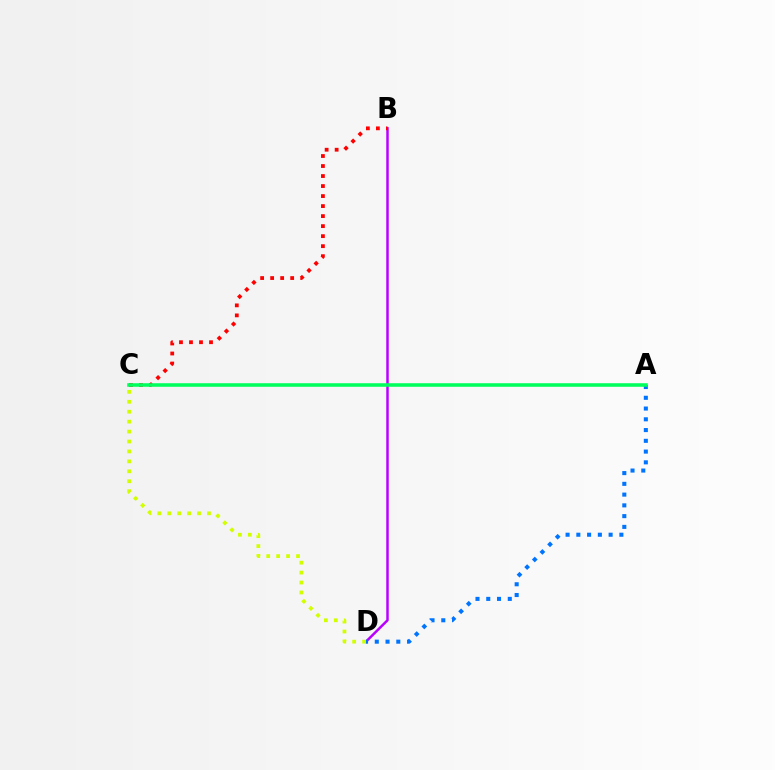{('B', 'D'): [{'color': '#b900ff', 'line_style': 'solid', 'thickness': 1.79}], ('C', 'D'): [{'color': '#d1ff00', 'line_style': 'dotted', 'thickness': 2.7}], ('B', 'C'): [{'color': '#ff0000', 'line_style': 'dotted', 'thickness': 2.72}], ('A', 'D'): [{'color': '#0074ff', 'line_style': 'dotted', 'thickness': 2.92}], ('A', 'C'): [{'color': '#00ff5c', 'line_style': 'solid', 'thickness': 2.56}]}